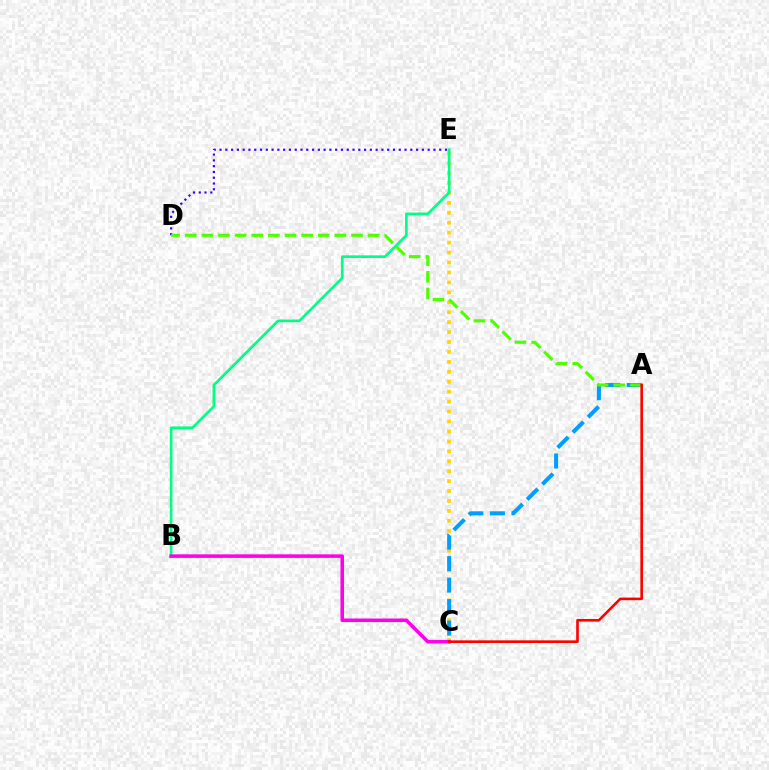{('C', 'E'): [{'color': '#ffd500', 'line_style': 'dotted', 'thickness': 2.7}], ('D', 'E'): [{'color': '#3700ff', 'line_style': 'dotted', 'thickness': 1.57}], ('B', 'E'): [{'color': '#00ff86', 'line_style': 'solid', 'thickness': 1.92}], ('A', 'C'): [{'color': '#009eff', 'line_style': 'dashed', 'thickness': 2.92}, {'color': '#ff0000', 'line_style': 'solid', 'thickness': 1.89}], ('B', 'C'): [{'color': '#ff00ed', 'line_style': 'solid', 'thickness': 2.56}], ('A', 'D'): [{'color': '#4fff00', 'line_style': 'dashed', 'thickness': 2.26}]}